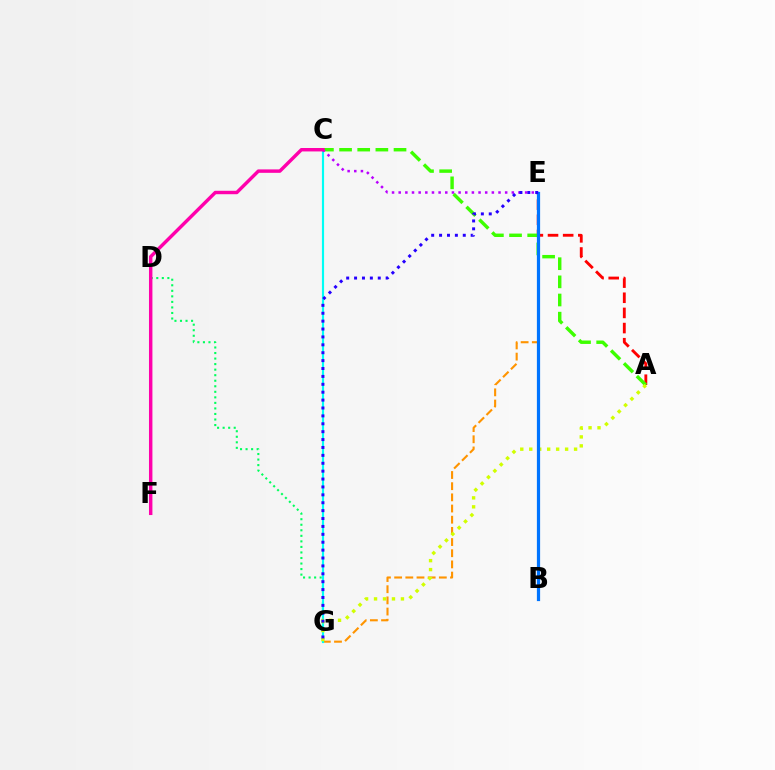{('D', 'G'): [{'color': '#00ff5c', 'line_style': 'dotted', 'thickness': 1.51}], ('E', 'G'): [{'color': '#ff9400', 'line_style': 'dashed', 'thickness': 1.52}, {'color': '#2500ff', 'line_style': 'dotted', 'thickness': 2.15}], ('A', 'E'): [{'color': '#ff0000', 'line_style': 'dashed', 'thickness': 2.06}], ('C', 'G'): [{'color': '#00fff6', 'line_style': 'solid', 'thickness': 1.56}], ('A', 'C'): [{'color': '#3dff00', 'line_style': 'dashed', 'thickness': 2.47}], ('C', 'E'): [{'color': '#b900ff', 'line_style': 'dotted', 'thickness': 1.81}], ('A', 'G'): [{'color': '#d1ff00', 'line_style': 'dotted', 'thickness': 2.44}], ('C', 'F'): [{'color': '#ff00ac', 'line_style': 'solid', 'thickness': 2.47}], ('B', 'E'): [{'color': '#0074ff', 'line_style': 'solid', 'thickness': 2.32}]}